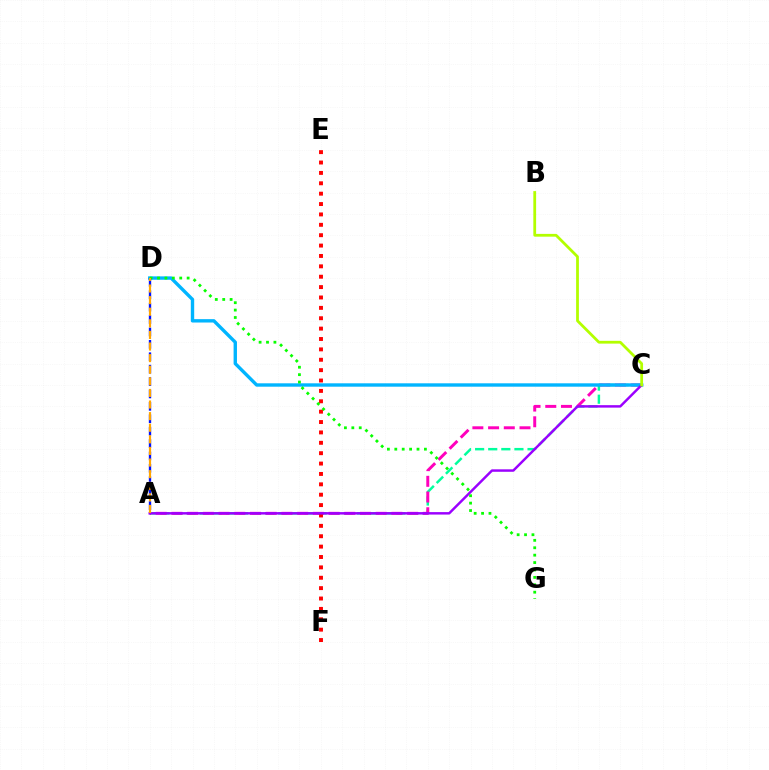{('A', 'C'): [{'color': '#00ff9d', 'line_style': 'dashed', 'thickness': 1.78}, {'color': '#ff00bd', 'line_style': 'dashed', 'thickness': 2.13}, {'color': '#9b00ff', 'line_style': 'solid', 'thickness': 1.77}], ('C', 'D'): [{'color': '#00b5ff', 'line_style': 'solid', 'thickness': 2.43}], ('E', 'F'): [{'color': '#ff0000', 'line_style': 'dotted', 'thickness': 2.82}], ('D', 'G'): [{'color': '#08ff00', 'line_style': 'dotted', 'thickness': 2.01}], ('A', 'D'): [{'color': '#0010ff', 'line_style': 'dashed', 'thickness': 1.68}, {'color': '#ffa500', 'line_style': 'dashed', 'thickness': 1.58}], ('B', 'C'): [{'color': '#b3ff00', 'line_style': 'solid', 'thickness': 2.0}]}